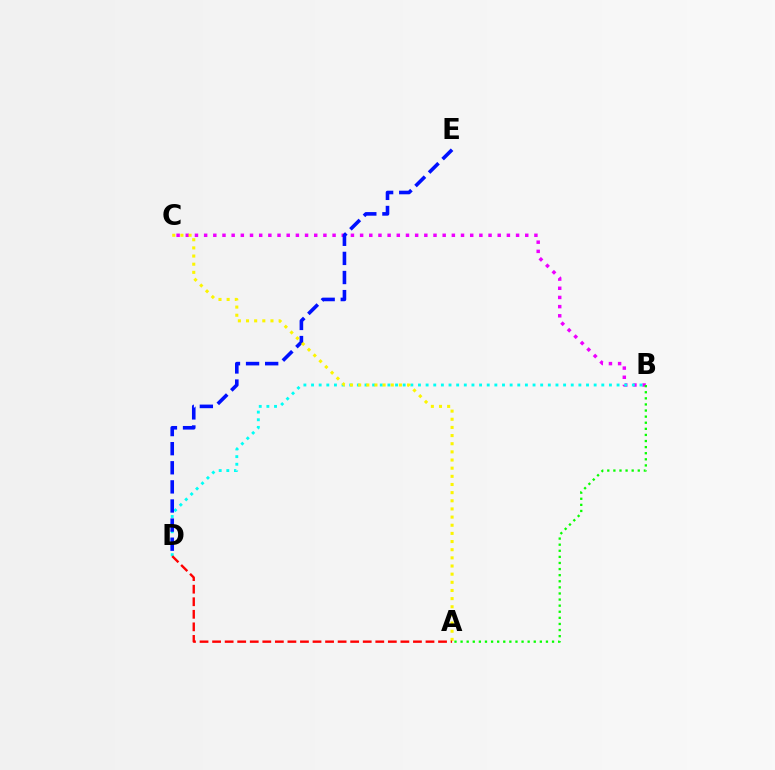{('B', 'C'): [{'color': '#ee00ff', 'line_style': 'dotted', 'thickness': 2.49}], ('B', 'D'): [{'color': '#00fff6', 'line_style': 'dotted', 'thickness': 2.08}], ('D', 'E'): [{'color': '#0010ff', 'line_style': 'dashed', 'thickness': 2.6}], ('A', 'B'): [{'color': '#08ff00', 'line_style': 'dotted', 'thickness': 1.66}], ('A', 'C'): [{'color': '#fcf500', 'line_style': 'dotted', 'thickness': 2.21}], ('A', 'D'): [{'color': '#ff0000', 'line_style': 'dashed', 'thickness': 1.71}]}